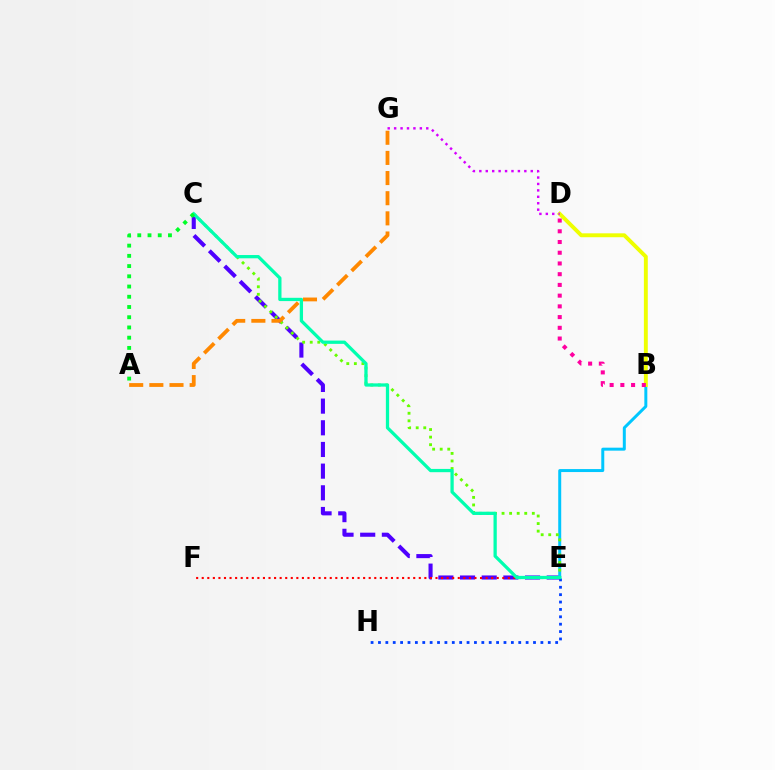{('E', 'H'): [{'color': '#003fff', 'line_style': 'dotted', 'thickness': 2.01}], ('C', 'E'): [{'color': '#4f00ff', 'line_style': 'dashed', 'thickness': 2.94}, {'color': '#66ff00', 'line_style': 'dotted', 'thickness': 2.06}, {'color': '#00ffaf', 'line_style': 'solid', 'thickness': 2.35}], ('E', 'F'): [{'color': '#ff0000', 'line_style': 'dotted', 'thickness': 1.51}], ('B', 'E'): [{'color': '#00c7ff', 'line_style': 'solid', 'thickness': 2.15}], ('B', 'D'): [{'color': '#eeff00', 'line_style': 'solid', 'thickness': 2.81}, {'color': '#ff00a0', 'line_style': 'dotted', 'thickness': 2.91}], ('D', 'G'): [{'color': '#d600ff', 'line_style': 'dotted', 'thickness': 1.75}], ('A', 'G'): [{'color': '#ff8800', 'line_style': 'dashed', 'thickness': 2.74}], ('A', 'C'): [{'color': '#00ff27', 'line_style': 'dotted', 'thickness': 2.78}]}